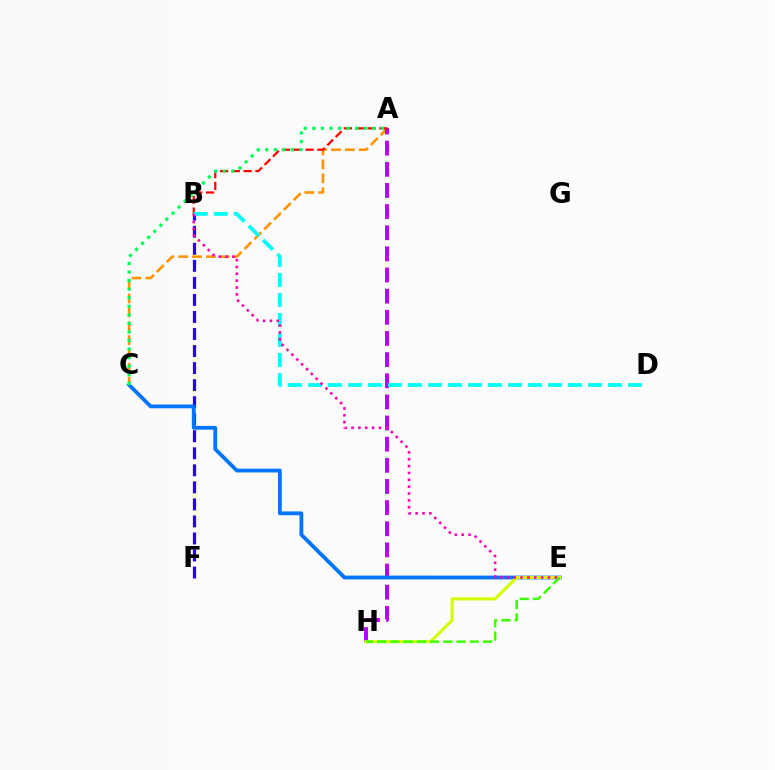{('B', 'F'): [{'color': '#2500ff', 'line_style': 'dashed', 'thickness': 2.31}], ('A', 'C'): [{'color': '#ff9400', 'line_style': 'dashed', 'thickness': 1.89}, {'color': '#00ff5c', 'line_style': 'dotted', 'thickness': 2.33}], ('A', 'H'): [{'color': '#b900ff', 'line_style': 'dashed', 'thickness': 2.87}], ('C', 'E'): [{'color': '#0074ff', 'line_style': 'solid', 'thickness': 2.73}], ('A', 'B'): [{'color': '#ff0000', 'line_style': 'dashed', 'thickness': 1.6}], ('E', 'H'): [{'color': '#d1ff00', 'line_style': 'solid', 'thickness': 2.23}, {'color': '#3dff00', 'line_style': 'dashed', 'thickness': 1.8}], ('B', 'D'): [{'color': '#00fff6', 'line_style': 'dashed', 'thickness': 2.72}], ('B', 'E'): [{'color': '#ff00ac', 'line_style': 'dotted', 'thickness': 1.86}]}